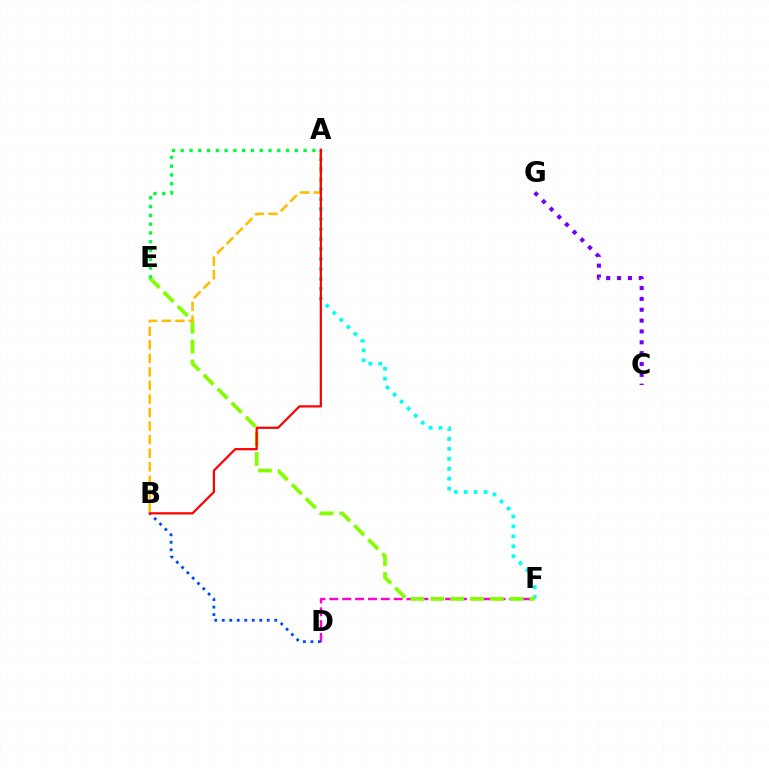{('D', 'F'): [{'color': '#ff00cf', 'line_style': 'dashed', 'thickness': 1.75}], ('B', 'D'): [{'color': '#004bff', 'line_style': 'dotted', 'thickness': 2.04}], ('A', 'F'): [{'color': '#00fff6', 'line_style': 'dotted', 'thickness': 2.7}], ('E', 'F'): [{'color': '#84ff00', 'line_style': 'dashed', 'thickness': 2.7}], ('A', 'E'): [{'color': '#00ff39', 'line_style': 'dotted', 'thickness': 2.39}], ('A', 'B'): [{'color': '#ffbd00', 'line_style': 'dashed', 'thickness': 1.84}, {'color': '#ff0000', 'line_style': 'solid', 'thickness': 1.61}], ('C', 'G'): [{'color': '#7200ff', 'line_style': 'dotted', 'thickness': 2.95}]}